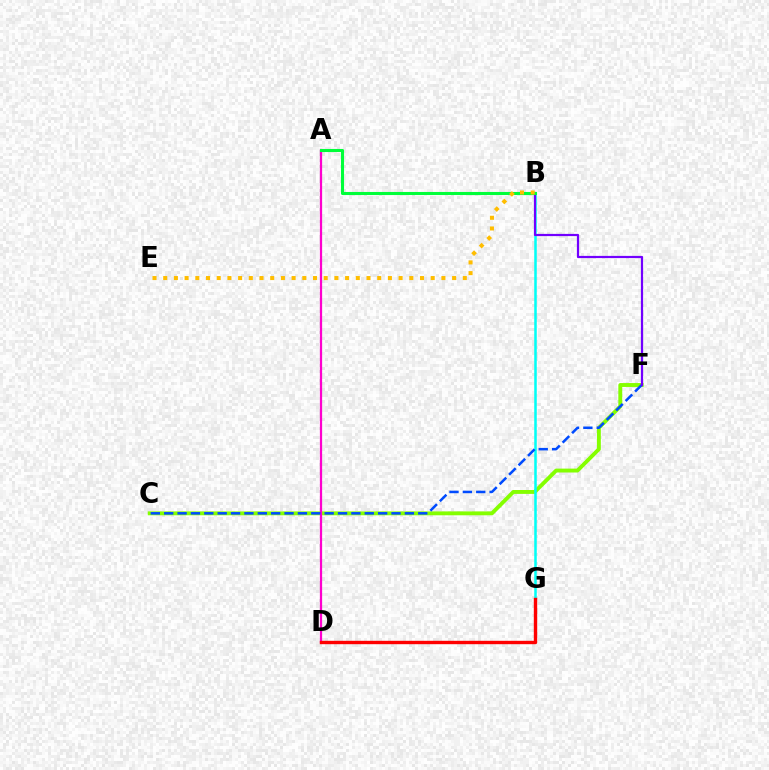{('C', 'F'): [{'color': '#84ff00', 'line_style': 'solid', 'thickness': 2.8}, {'color': '#004bff', 'line_style': 'dashed', 'thickness': 1.82}], ('A', 'D'): [{'color': '#ff00cf', 'line_style': 'solid', 'thickness': 1.61}], ('B', 'G'): [{'color': '#00fff6', 'line_style': 'solid', 'thickness': 1.82}], ('D', 'G'): [{'color': '#ff0000', 'line_style': 'solid', 'thickness': 2.44}], ('B', 'F'): [{'color': '#7200ff', 'line_style': 'solid', 'thickness': 1.59}], ('A', 'B'): [{'color': '#00ff39', 'line_style': 'solid', 'thickness': 2.22}], ('B', 'E'): [{'color': '#ffbd00', 'line_style': 'dotted', 'thickness': 2.91}]}